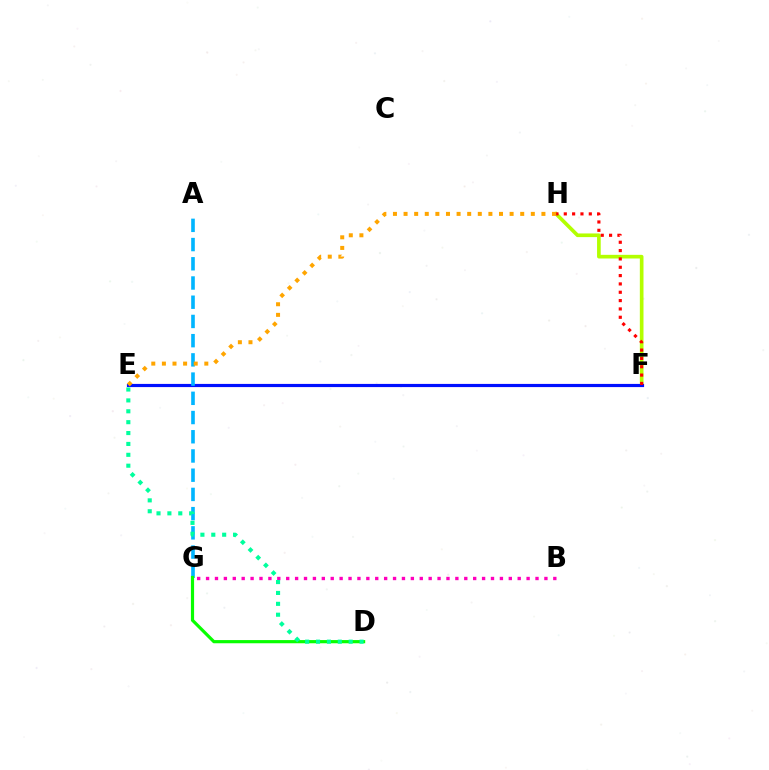{('E', 'F'): [{'color': '#9b00ff', 'line_style': 'solid', 'thickness': 2.25}, {'color': '#0010ff', 'line_style': 'solid', 'thickness': 2.22}], ('F', 'H'): [{'color': '#b3ff00', 'line_style': 'solid', 'thickness': 2.63}, {'color': '#ff0000', 'line_style': 'dotted', 'thickness': 2.26}], ('A', 'G'): [{'color': '#00b5ff', 'line_style': 'dashed', 'thickness': 2.61}], ('D', 'G'): [{'color': '#08ff00', 'line_style': 'solid', 'thickness': 2.29}], ('B', 'G'): [{'color': '#ff00bd', 'line_style': 'dotted', 'thickness': 2.42}], ('D', 'E'): [{'color': '#00ff9d', 'line_style': 'dotted', 'thickness': 2.96}], ('E', 'H'): [{'color': '#ffa500', 'line_style': 'dotted', 'thickness': 2.88}]}